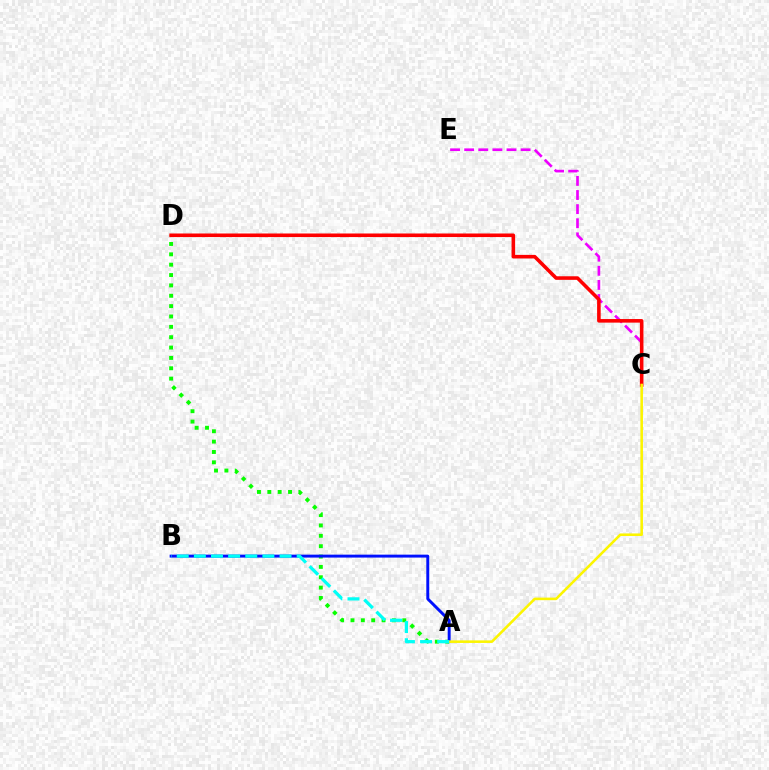{('C', 'E'): [{'color': '#ee00ff', 'line_style': 'dashed', 'thickness': 1.92}], ('A', 'D'): [{'color': '#08ff00', 'line_style': 'dotted', 'thickness': 2.81}], ('C', 'D'): [{'color': '#ff0000', 'line_style': 'solid', 'thickness': 2.57}], ('A', 'B'): [{'color': '#0010ff', 'line_style': 'solid', 'thickness': 2.11}, {'color': '#00fff6', 'line_style': 'dashed', 'thickness': 2.33}], ('A', 'C'): [{'color': '#fcf500', 'line_style': 'solid', 'thickness': 1.86}]}